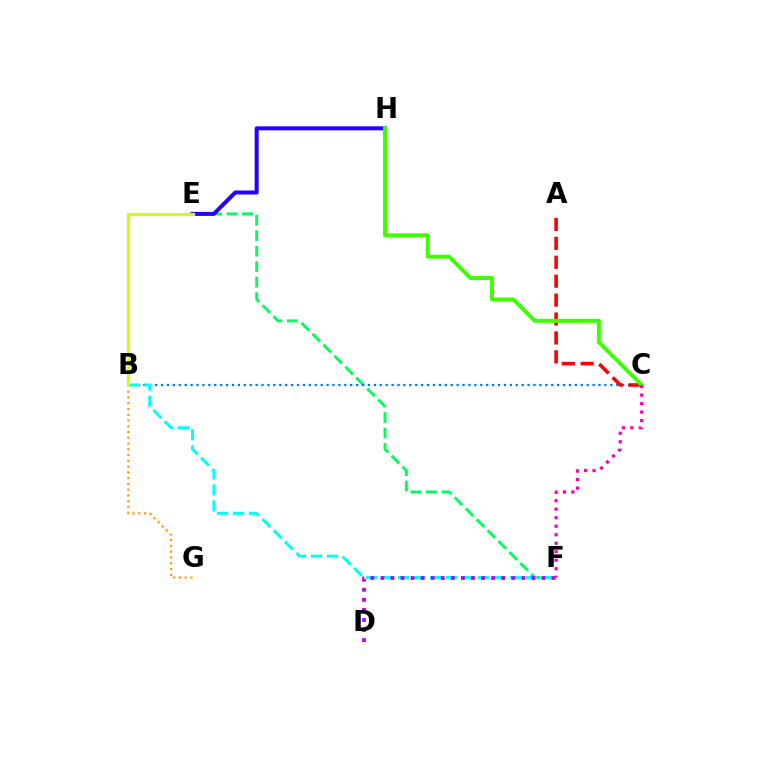{('B', 'G'): [{'color': '#ff9400', 'line_style': 'dotted', 'thickness': 1.57}], ('E', 'F'): [{'color': '#00ff5c', 'line_style': 'dashed', 'thickness': 2.1}], ('B', 'C'): [{'color': '#0074ff', 'line_style': 'dotted', 'thickness': 1.61}], ('E', 'H'): [{'color': '#2500ff', 'line_style': 'solid', 'thickness': 2.88}], ('B', 'F'): [{'color': '#00fff6', 'line_style': 'dashed', 'thickness': 2.17}], ('D', 'F'): [{'color': '#b900ff', 'line_style': 'dotted', 'thickness': 2.73}], ('B', 'E'): [{'color': '#d1ff00', 'line_style': 'solid', 'thickness': 2.26}], ('A', 'C'): [{'color': '#ff0000', 'line_style': 'dashed', 'thickness': 2.57}], ('C', 'H'): [{'color': '#3dff00', 'line_style': 'solid', 'thickness': 2.82}], ('C', 'F'): [{'color': '#ff00ac', 'line_style': 'dotted', 'thickness': 2.31}]}